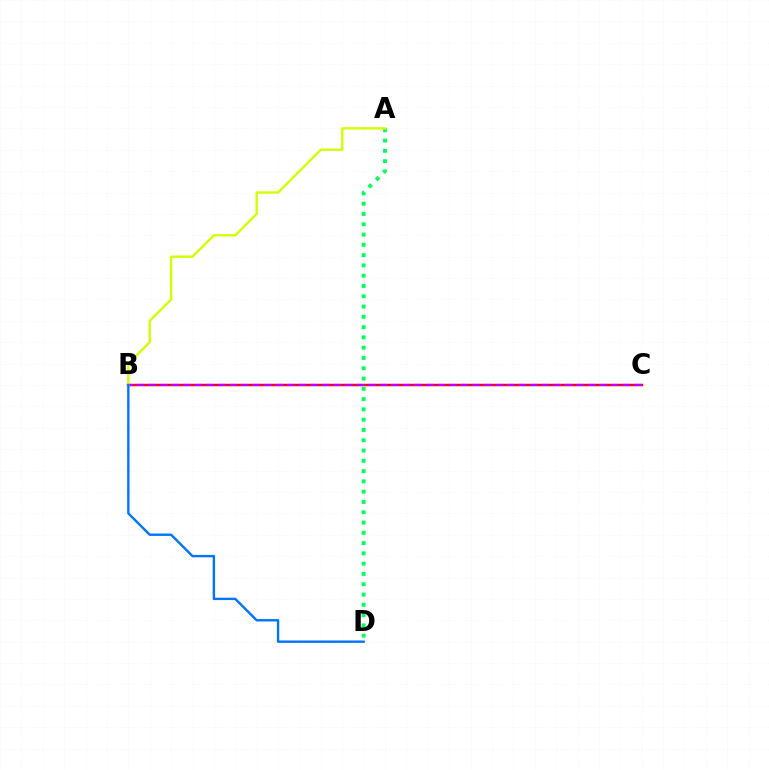{('B', 'C'): [{'color': '#ff0000', 'line_style': 'solid', 'thickness': 1.76}, {'color': '#b900ff', 'line_style': 'dashed', 'thickness': 1.57}], ('A', 'D'): [{'color': '#00ff5c', 'line_style': 'dotted', 'thickness': 2.79}], ('A', 'B'): [{'color': '#d1ff00', 'line_style': 'solid', 'thickness': 1.7}], ('B', 'D'): [{'color': '#0074ff', 'line_style': 'solid', 'thickness': 1.71}]}